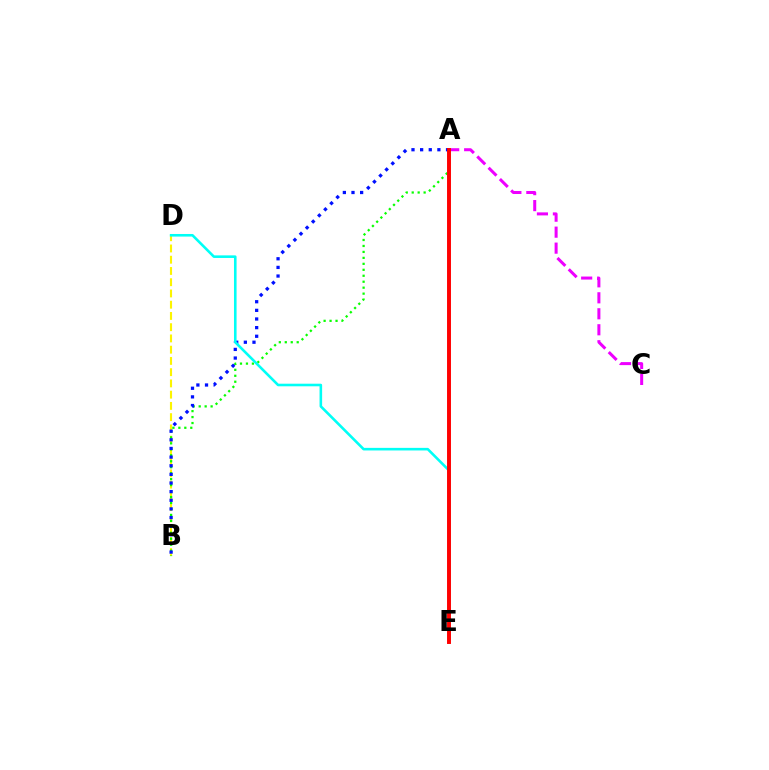{('A', 'C'): [{'color': '#ee00ff', 'line_style': 'dashed', 'thickness': 2.17}], ('B', 'D'): [{'color': '#fcf500', 'line_style': 'dashed', 'thickness': 1.53}], ('A', 'B'): [{'color': '#08ff00', 'line_style': 'dotted', 'thickness': 1.62}, {'color': '#0010ff', 'line_style': 'dotted', 'thickness': 2.35}], ('D', 'E'): [{'color': '#00fff6', 'line_style': 'solid', 'thickness': 1.87}], ('A', 'E'): [{'color': '#ff0000', 'line_style': 'solid', 'thickness': 2.83}]}